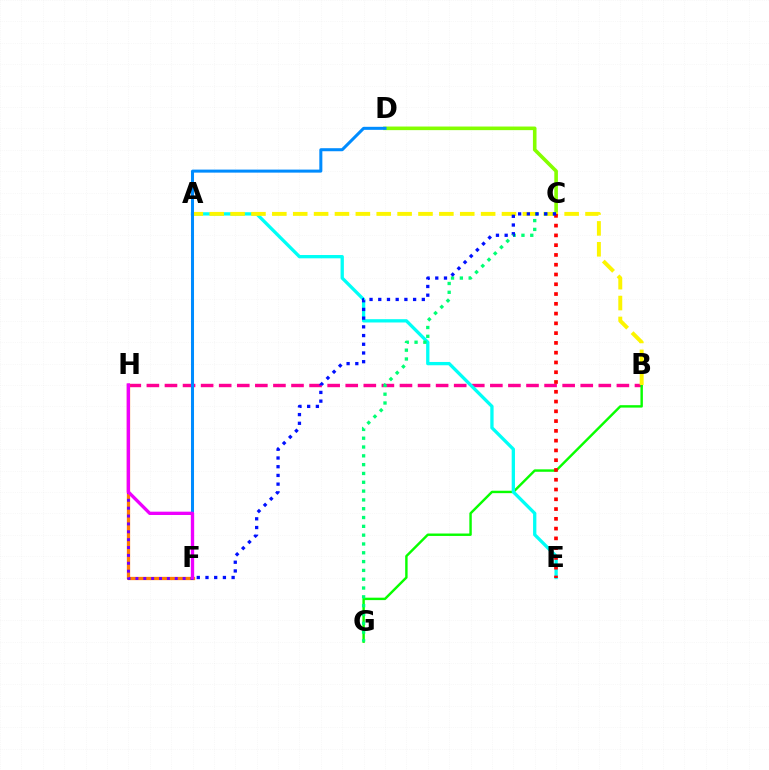{('B', 'H'): [{'color': '#ff0094', 'line_style': 'dashed', 'thickness': 2.46}], ('B', 'G'): [{'color': '#08ff00', 'line_style': 'solid', 'thickness': 1.75}], ('F', 'H'): [{'color': '#ff7c00', 'line_style': 'solid', 'thickness': 2.36}, {'color': '#7200ff', 'line_style': 'dotted', 'thickness': 2.14}, {'color': '#ee00ff', 'line_style': 'solid', 'thickness': 2.39}], ('A', 'E'): [{'color': '#00fff6', 'line_style': 'solid', 'thickness': 2.38}], ('C', 'D'): [{'color': '#84ff00', 'line_style': 'solid', 'thickness': 2.59}], ('A', 'B'): [{'color': '#fcf500', 'line_style': 'dashed', 'thickness': 2.84}], ('D', 'F'): [{'color': '#008cff', 'line_style': 'solid', 'thickness': 2.18}], ('C', 'G'): [{'color': '#00ff74', 'line_style': 'dotted', 'thickness': 2.39}], ('C', 'E'): [{'color': '#ff0000', 'line_style': 'dotted', 'thickness': 2.66}], ('C', 'F'): [{'color': '#0010ff', 'line_style': 'dotted', 'thickness': 2.37}]}